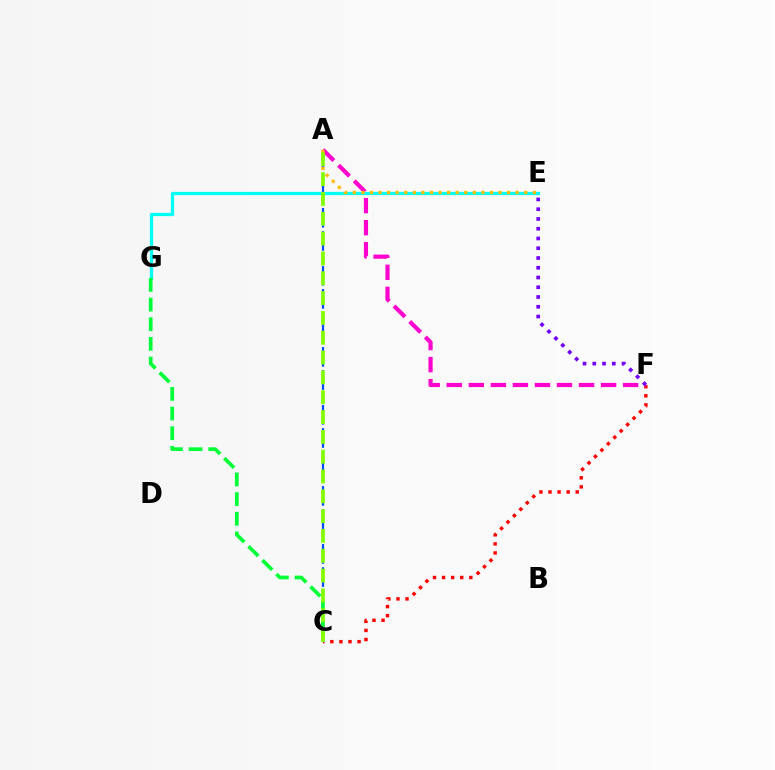{('A', 'C'): [{'color': '#004bff', 'line_style': 'dashed', 'thickness': 1.57}, {'color': '#84ff00', 'line_style': 'dashed', 'thickness': 2.69}], ('C', 'F'): [{'color': '#ff0000', 'line_style': 'dotted', 'thickness': 2.47}], ('A', 'F'): [{'color': '#ff00cf', 'line_style': 'dashed', 'thickness': 2.99}], ('E', 'G'): [{'color': '#00fff6', 'line_style': 'solid', 'thickness': 2.35}], ('E', 'F'): [{'color': '#7200ff', 'line_style': 'dotted', 'thickness': 2.65}], ('A', 'E'): [{'color': '#ffbd00', 'line_style': 'dotted', 'thickness': 2.33}], ('C', 'G'): [{'color': '#00ff39', 'line_style': 'dashed', 'thickness': 2.67}]}